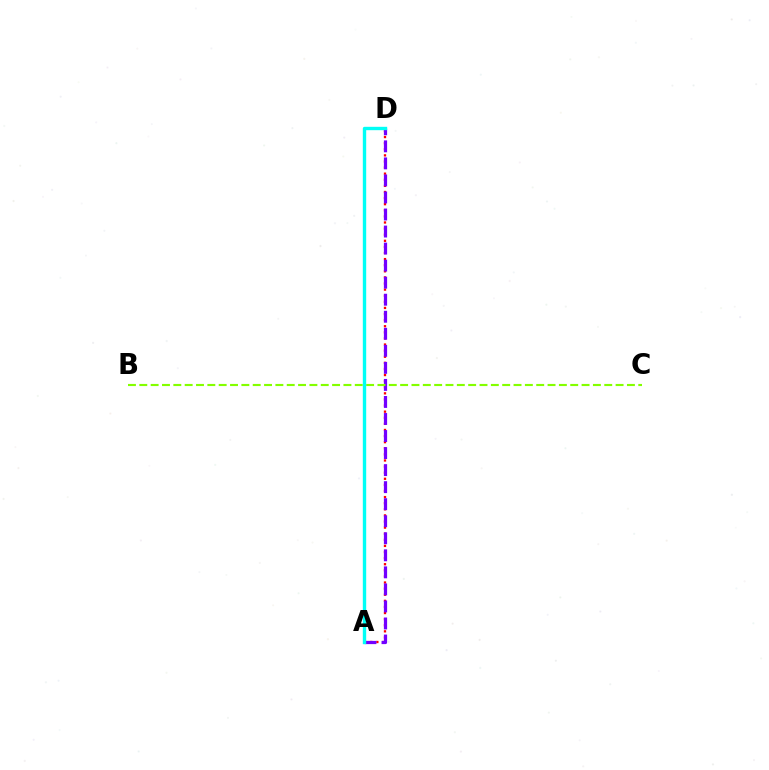{('A', 'D'): [{'color': '#ff0000', 'line_style': 'dotted', 'thickness': 1.66}, {'color': '#7200ff', 'line_style': 'dashed', 'thickness': 2.31}, {'color': '#00fff6', 'line_style': 'solid', 'thickness': 2.43}], ('B', 'C'): [{'color': '#84ff00', 'line_style': 'dashed', 'thickness': 1.54}]}